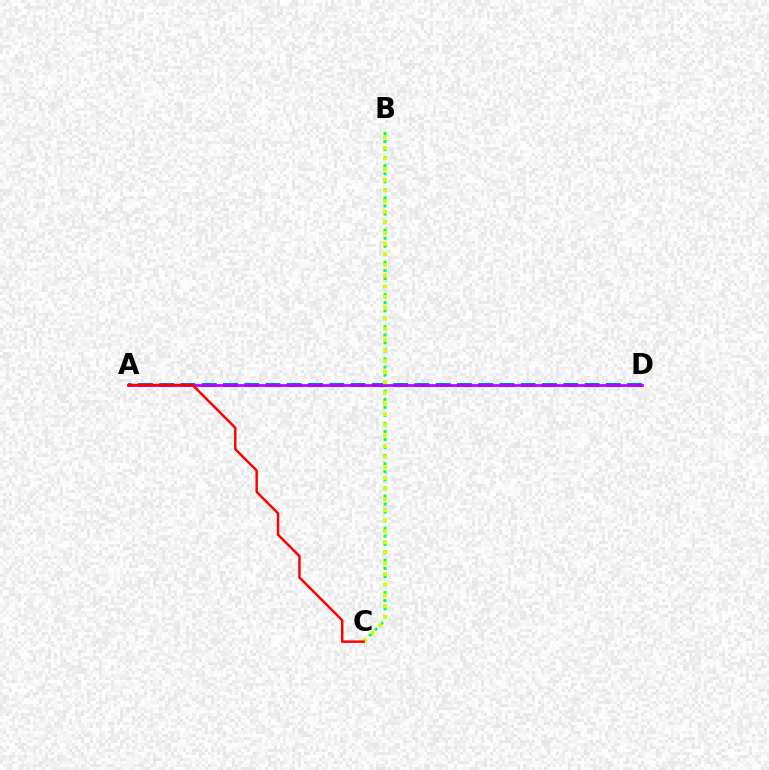{('B', 'C'): [{'color': '#00ff5c', 'line_style': 'dotted', 'thickness': 2.19}, {'color': '#d1ff00', 'line_style': 'dotted', 'thickness': 2.89}], ('A', 'D'): [{'color': '#0074ff', 'line_style': 'dashed', 'thickness': 2.89}, {'color': '#b900ff', 'line_style': 'solid', 'thickness': 1.94}], ('A', 'C'): [{'color': '#ff0000', 'line_style': 'solid', 'thickness': 1.76}]}